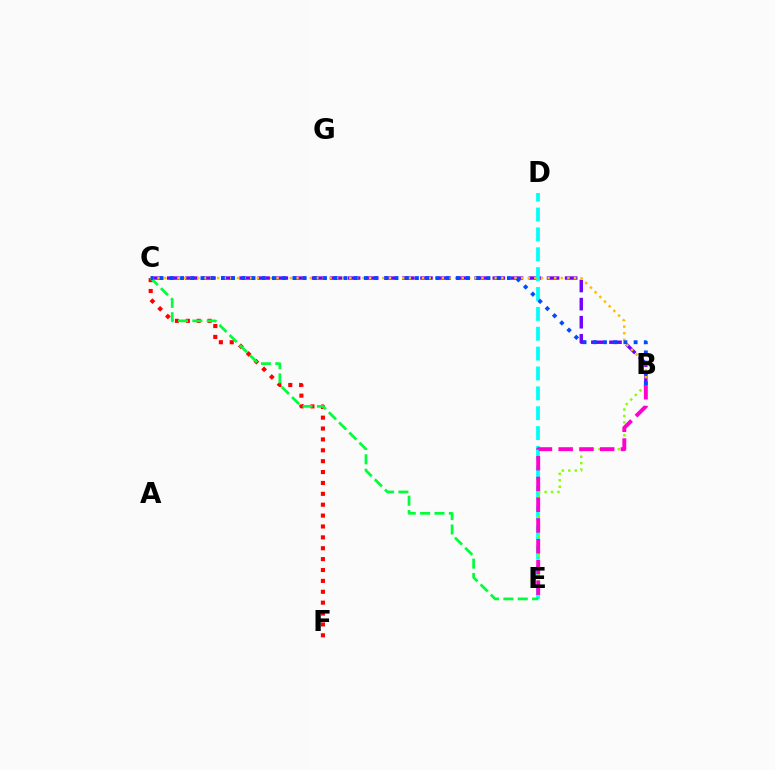{('B', 'C'): [{'color': '#7200ff', 'line_style': 'dashed', 'thickness': 2.46}, {'color': '#ffbd00', 'line_style': 'dotted', 'thickness': 1.8}, {'color': '#004bff', 'line_style': 'dotted', 'thickness': 2.78}], ('D', 'E'): [{'color': '#00fff6', 'line_style': 'dashed', 'thickness': 2.7}], ('C', 'F'): [{'color': '#ff0000', 'line_style': 'dotted', 'thickness': 2.96}], ('B', 'E'): [{'color': '#84ff00', 'line_style': 'dotted', 'thickness': 1.75}, {'color': '#ff00cf', 'line_style': 'dashed', 'thickness': 2.82}], ('C', 'E'): [{'color': '#00ff39', 'line_style': 'dashed', 'thickness': 1.95}]}